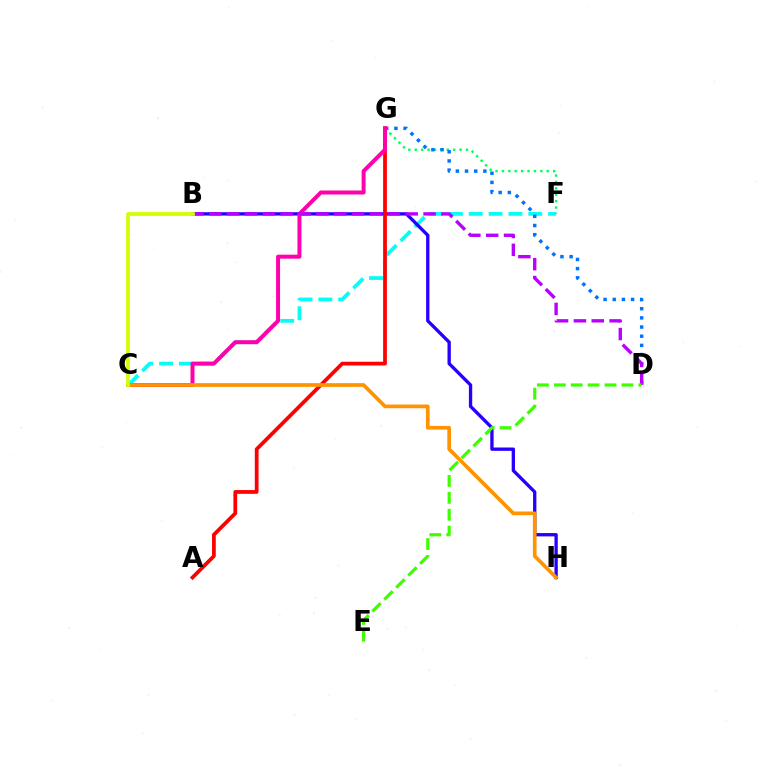{('F', 'G'): [{'color': '#00ff5c', 'line_style': 'dotted', 'thickness': 1.74}], ('C', 'F'): [{'color': '#00fff6', 'line_style': 'dashed', 'thickness': 2.69}], ('B', 'H'): [{'color': '#2500ff', 'line_style': 'solid', 'thickness': 2.4}], ('D', 'G'): [{'color': '#0074ff', 'line_style': 'dotted', 'thickness': 2.49}], ('A', 'G'): [{'color': '#ff0000', 'line_style': 'solid', 'thickness': 2.71}], ('C', 'G'): [{'color': '#ff00ac', 'line_style': 'solid', 'thickness': 2.87}], ('B', 'D'): [{'color': '#b900ff', 'line_style': 'dashed', 'thickness': 2.43}], ('D', 'E'): [{'color': '#3dff00', 'line_style': 'dashed', 'thickness': 2.3}], ('C', 'H'): [{'color': '#ff9400', 'line_style': 'solid', 'thickness': 2.66}], ('B', 'C'): [{'color': '#d1ff00', 'line_style': 'solid', 'thickness': 2.69}]}